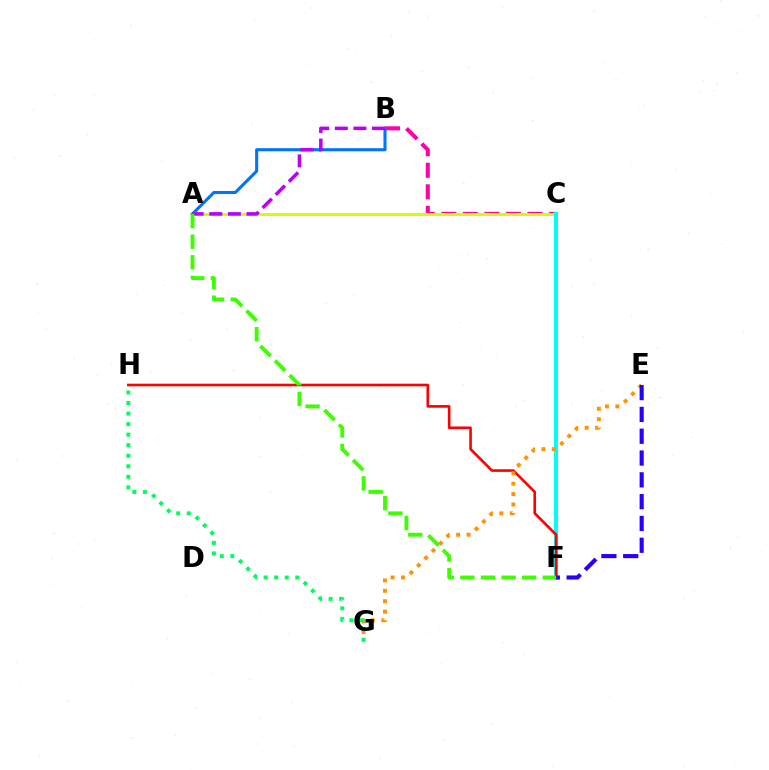{('B', 'C'): [{'color': '#ff00ac', 'line_style': 'dashed', 'thickness': 2.93}], ('A', 'C'): [{'color': '#d1ff00', 'line_style': 'solid', 'thickness': 2.16}], ('C', 'F'): [{'color': '#00fff6', 'line_style': 'solid', 'thickness': 2.87}], ('F', 'H'): [{'color': '#ff0000', 'line_style': 'solid', 'thickness': 1.89}], ('A', 'B'): [{'color': '#0074ff', 'line_style': 'solid', 'thickness': 2.2}, {'color': '#b900ff', 'line_style': 'dashed', 'thickness': 2.53}], ('E', 'G'): [{'color': '#ff9400', 'line_style': 'dotted', 'thickness': 2.83}], ('G', 'H'): [{'color': '#00ff5c', 'line_style': 'dotted', 'thickness': 2.87}], ('E', 'F'): [{'color': '#2500ff', 'line_style': 'dashed', 'thickness': 2.96}], ('A', 'F'): [{'color': '#3dff00', 'line_style': 'dashed', 'thickness': 2.8}]}